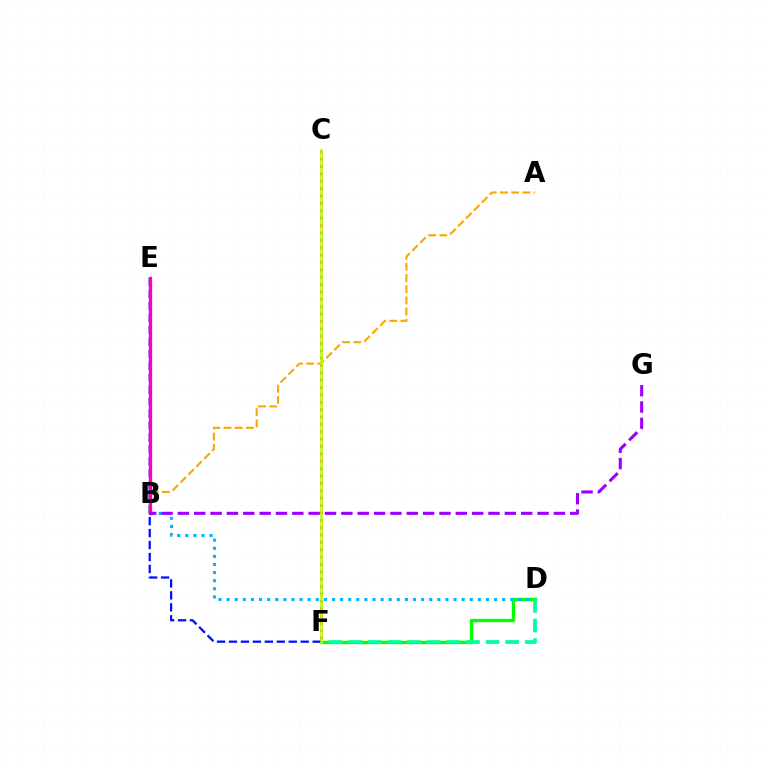{('A', 'B'): [{'color': '#ffa500', 'line_style': 'dashed', 'thickness': 1.52}], ('D', 'F'): [{'color': '#08ff00', 'line_style': 'solid', 'thickness': 2.42}, {'color': '#00ff9d', 'line_style': 'dashed', 'thickness': 2.67}], ('B', 'D'): [{'color': '#00b5ff', 'line_style': 'dotted', 'thickness': 2.2}], ('E', 'F'): [{'color': '#0010ff', 'line_style': 'dashed', 'thickness': 1.62}], ('C', 'F'): [{'color': '#ff0000', 'line_style': 'dotted', 'thickness': 2.0}, {'color': '#b3ff00', 'line_style': 'solid', 'thickness': 1.82}], ('B', 'E'): [{'color': '#ff00bd', 'line_style': 'solid', 'thickness': 2.39}], ('B', 'G'): [{'color': '#9b00ff', 'line_style': 'dashed', 'thickness': 2.22}]}